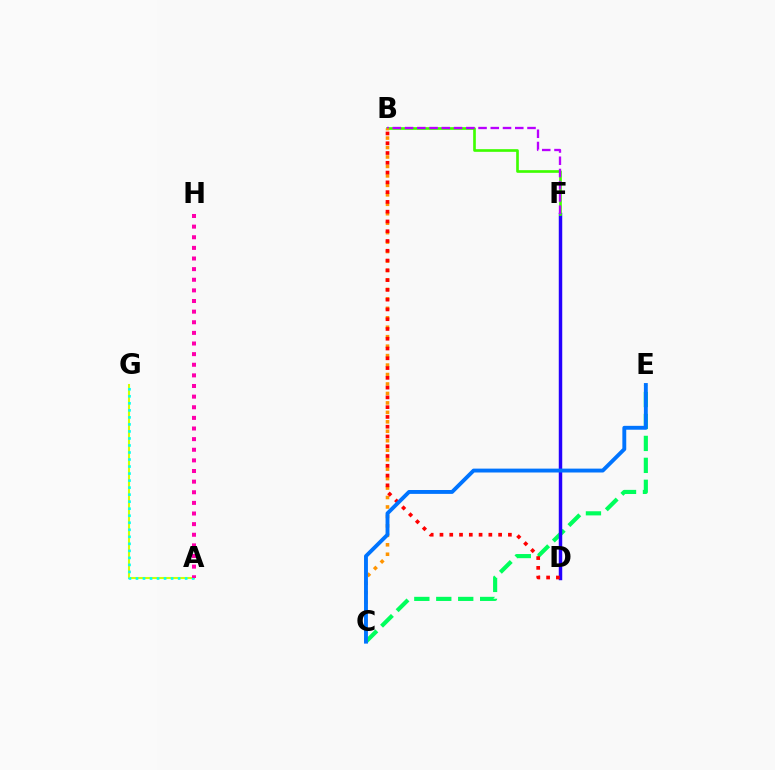{('C', 'E'): [{'color': '#00ff5c', 'line_style': 'dashed', 'thickness': 2.98}, {'color': '#0074ff', 'line_style': 'solid', 'thickness': 2.79}], ('D', 'F'): [{'color': '#2500ff', 'line_style': 'solid', 'thickness': 2.49}], ('B', 'F'): [{'color': '#3dff00', 'line_style': 'solid', 'thickness': 1.91}, {'color': '#b900ff', 'line_style': 'dashed', 'thickness': 1.66}], ('A', 'G'): [{'color': '#d1ff00', 'line_style': 'solid', 'thickness': 1.5}, {'color': '#00fff6', 'line_style': 'dotted', 'thickness': 1.91}], ('B', 'C'): [{'color': '#ff9400', 'line_style': 'dotted', 'thickness': 2.57}], ('B', 'D'): [{'color': '#ff0000', 'line_style': 'dotted', 'thickness': 2.66}], ('A', 'H'): [{'color': '#ff00ac', 'line_style': 'dotted', 'thickness': 2.89}]}